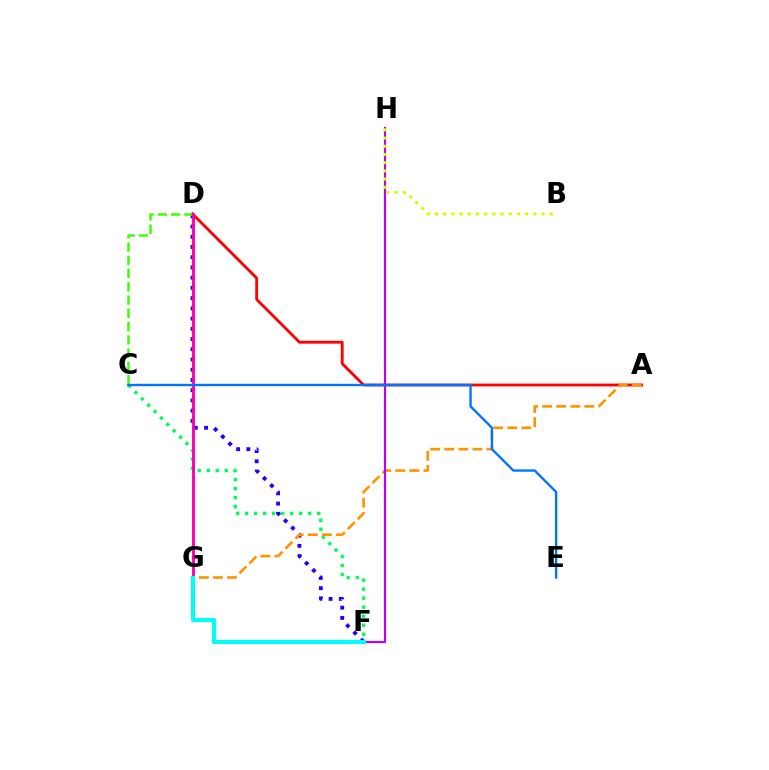{('A', 'D'): [{'color': '#ff0000', 'line_style': 'solid', 'thickness': 2.04}], ('D', 'F'): [{'color': '#2500ff', 'line_style': 'dotted', 'thickness': 2.78}], ('C', 'D'): [{'color': '#3dff00', 'line_style': 'dashed', 'thickness': 1.8}], ('C', 'F'): [{'color': '#00ff5c', 'line_style': 'dotted', 'thickness': 2.45}], ('A', 'G'): [{'color': '#ff9400', 'line_style': 'dashed', 'thickness': 1.91}], ('F', 'H'): [{'color': '#b900ff', 'line_style': 'solid', 'thickness': 1.55}], ('D', 'G'): [{'color': '#ff00ac', 'line_style': 'solid', 'thickness': 2.1}], ('F', 'G'): [{'color': '#00fff6', 'line_style': 'solid', 'thickness': 2.97}], ('B', 'H'): [{'color': '#d1ff00', 'line_style': 'dotted', 'thickness': 2.23}], ('C', 'E'): [{'color': '#0074ff', 'line_style': 'solid', 'thickness': 1.7}]}